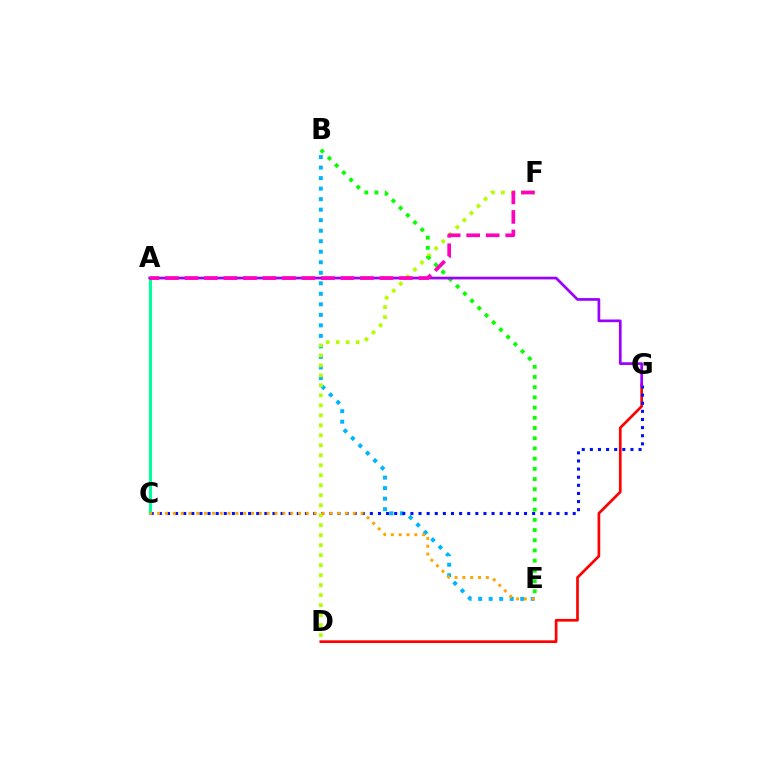{('D', 'G'): [{'color': '#ff0000', 'line_style': 'solid', 'thickness': 1.94}], ('B', 'E'): [{'color': '#00b5ff', 'line_style': 'dotted', 'thickness': 2.86}, {'color': '#08ff00', 'line_style': 'dotted', 'thickness': 2.77}], ('A', 'C'): [{'color': '#00ff9d', 'line_style': 'solid', 'thickness': 2.24}], ('C', 'G'): [{'color': '#0010ff', 'line_style': 'dotted', 'thickness': 2.2}], ('D', 'F'): [{'color': '#b3ff00', 'line_style': 'dotted', 'thickness': 2.71}], ('C', 'E'): [{'color': '#ffa500', 'line_style': 'dotted', 'thickness': 2.13}], ('A', 'G'): [{'color': '#9b00ff', 'line_style': 'solid', 'thickness': 1.94}], ('A', 'F'): [{'color': '#ff00bd', 'line_style': 'dashed', 'thickness': 2.65}]}